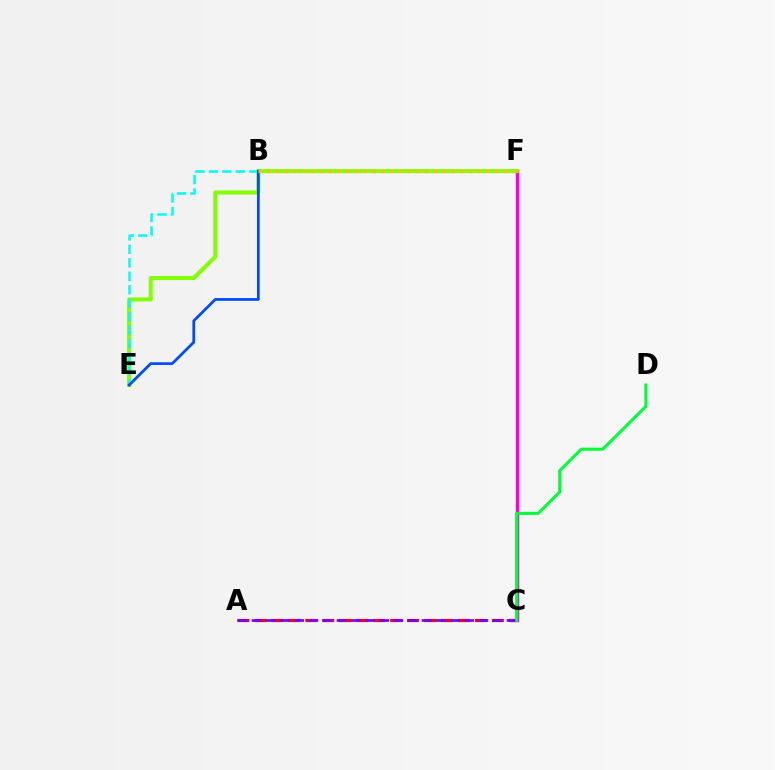{('C', 'F'): [{'color': '#ff00cf', 'line_style': 'solid', 'thickness': 2.49}], ('A', 'C'): [{'color': '#ff0000', 'line_style': 'dashed', 'thickness': 2.3}, {'color': '#7200ff', 'line_style': 'dashed', 'thickness': 1.92}], ('E', 'F'): [{'color': '#84ff00', 'line_style': 'solid', 'thickness': 2.91}], ('C', 'D'): [{'color': '#00ff39', 'line_style': 'solid', 'thickness': 2.2}], ('B', 'E'): [{'color': '#00fff6', 'line_style': 'dashed', 'thickness': 1.83}, {'color': '#004bff', 'line_style': 'solid', 'thickness': 1.98}], ('B', 'F'): [{'color': '#ffbd00', 'line_style': 'dotted', 'thickness': 2.38}]}